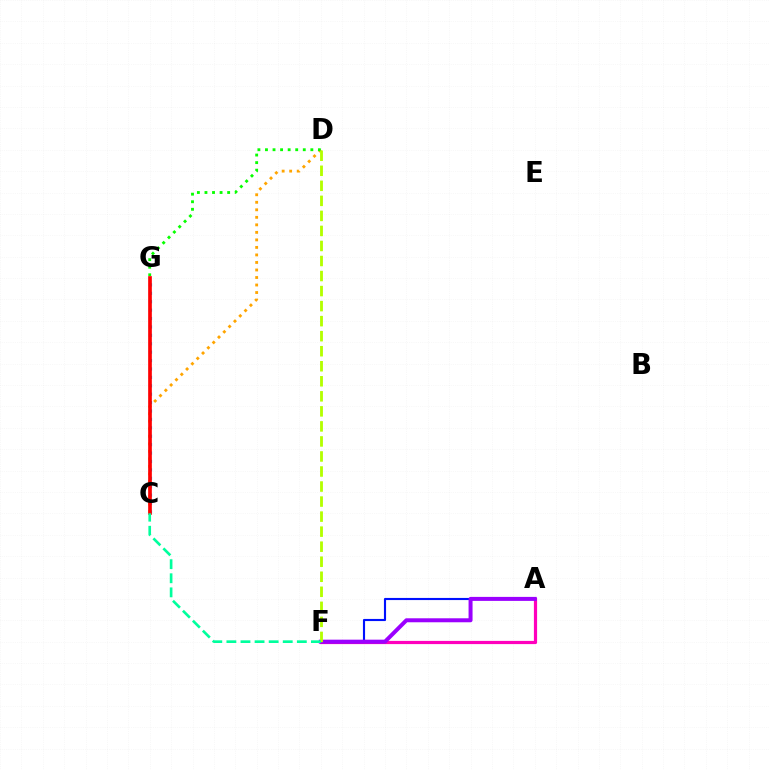{('C', 'D'): [{'color': '#ffa500', 'line_style': 'dotted', 'thickness': 2.04}], ('D', 'G'): [{'color': '#08ff00', 'line_style': 'dotted', 'thickness': 2.05}], ('A', 'F'): [{'color': '#ff00bd', 'line_style': 'solid', 'thickness': 2.31}, {'color': '#0010ff', 'line_style': 'solid', 'thickness': 1.53}, {'color': '#9b00ff', 'line_style': 'solid', 'thickness': 2.87}], ('C', 'G'): [{'color': '#00b5ff', 'line_style': 'dotted', 'thickness': 2.28}, {'color': '#ff0000', 'line_style': 'solid', 'thickness': 2.65}], ('D', 'F'): [{'color': '#b3ff00', 'line_style': 'dashed', 'thickness': 2.04}], ('C', 'F'): [{'color': '#00ff9d', 'line_style': 'dashed', 'thickness': 1.91}]}